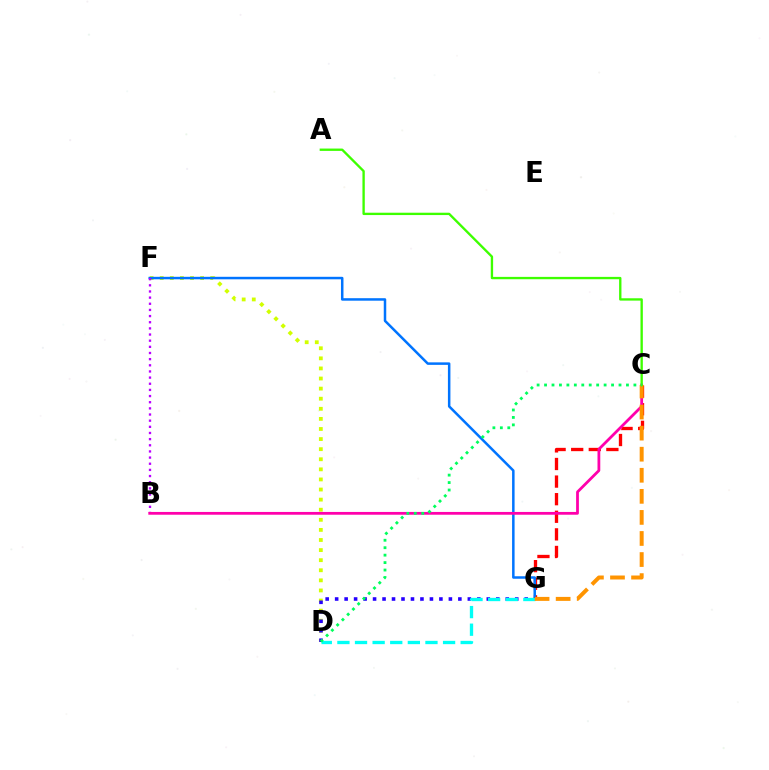{('D', 'F'): [{'color': '#d1ff00', 'line_style': 'dotted', 'thickness': 2.74}], ('C', 'G'): [{'color': '#ff0000', 'line_style': 'dashed', 'thickness': 2.39}, {'color': '#ff9400', 'line_style': 'dashed', 'thickness': 2.86}], ('F', 'G'): [{'color': '#0074ff', 'line_style': 'solid', 'thickness': 1.8}], ('B', 'F'): [{'color': '#b900ff', 'line_style': 'dotted', 'thickness': 1.67}], ('B', 'C'): [{'color': '#ff00ac', 'line_style': 'solid', 'thickness': 2.0}], ('D', 'G'): [{'color': '#2500ff', 'line_style': 'dotted', 'thickness': 2.58}, {'color': '#00fff6', 'line_style': 'dashed', 'thickness': 2.39}], ('A', 'C'): [{'color': '#3dff00', 'line_style': 'solid', 'thickness': 1.69}], ('C', 'D'): [{'color': '#00ff5c', 'line_style': 'dotted', 'thickness': 2.02}]}